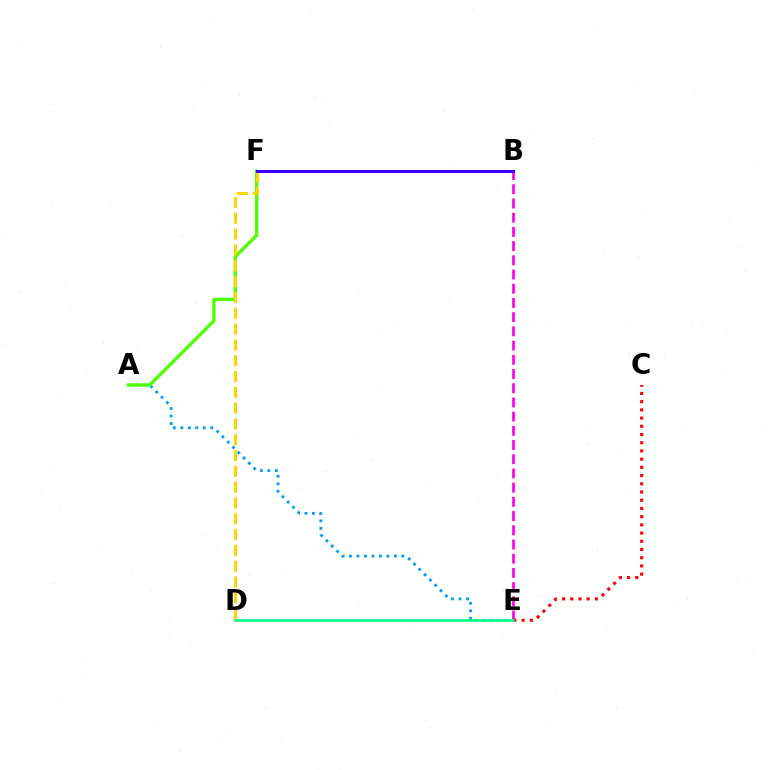{('B', 'E'): [{'color': '#ff00ed', 'line_style': 'dashed', 'thickness': 1.93}], ('A', 'E'): [{'color': '#009eff', 'line_style': 'dotted', 'thickness': 2.03}], ('A', 'F'): [{'color': '#4fff00', 'line_style': 'solid', 'thickness': 2.4}], ('D', 'F'): [{'color': '#ffd500', 'line_style': 'dashed', 'thickness': 2.15}], ('B', 'F'): [{'color': '#3700ff', 'line_style': 'solid', 'thickness': 2.19}], ('C', 'E'): [{'color': '#ff0000', 'line_style': 'dotted', 'thickness': 2.23}], ('D', 'E'): [{'color': '#00ff86', 'line_style': 'solid', 'thickness': 1.87}]}